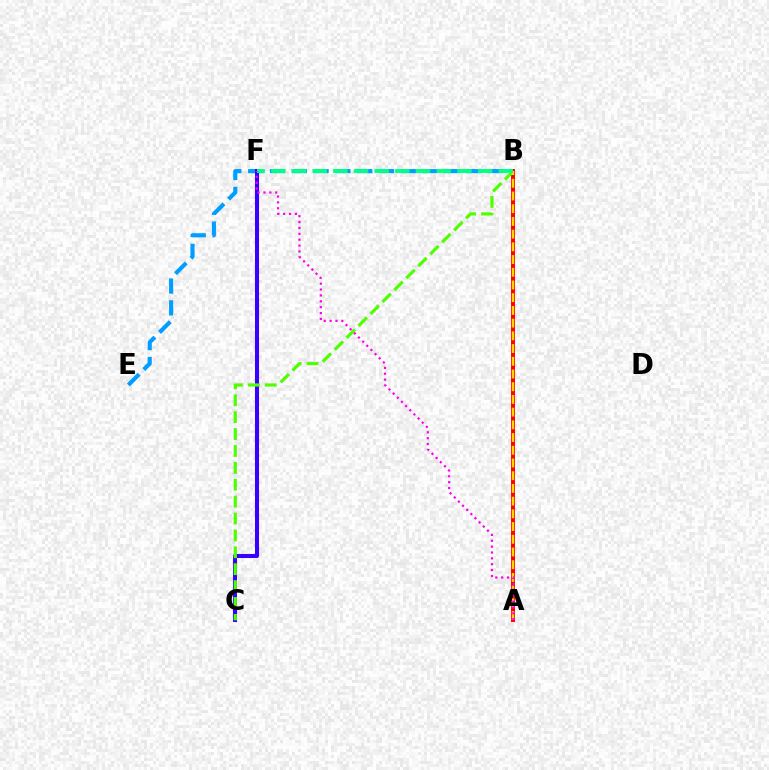{('B', 'E'): [{'color': '#009eff', 'line_style': 'dashed', 'thickness': 2.96}], ('C', 'F'): [{'color': '#3700ff', 'line_style': 'solid', 'thickness': 2.92}], ('A', 'B'): [{'color': '#ff0000', 'line_style': 'solid', 'thickness': 2.84}, {'color': '#ffd500', 'line_style': 'dashed', 'thickness': 1.73}], ('B', 'C'): [{'color': '#4fff00', 'line_style': 'dashed', 'thickness': 2.29}], ('B', 'F'): [{'color': '#00ff86', 'line_style': 'dashed', 'thickness': 2.81}], ('A', 'F'): [{'color': '#ff00ed', 'line_style': 'dotted', 'thickness': 1.6}]}